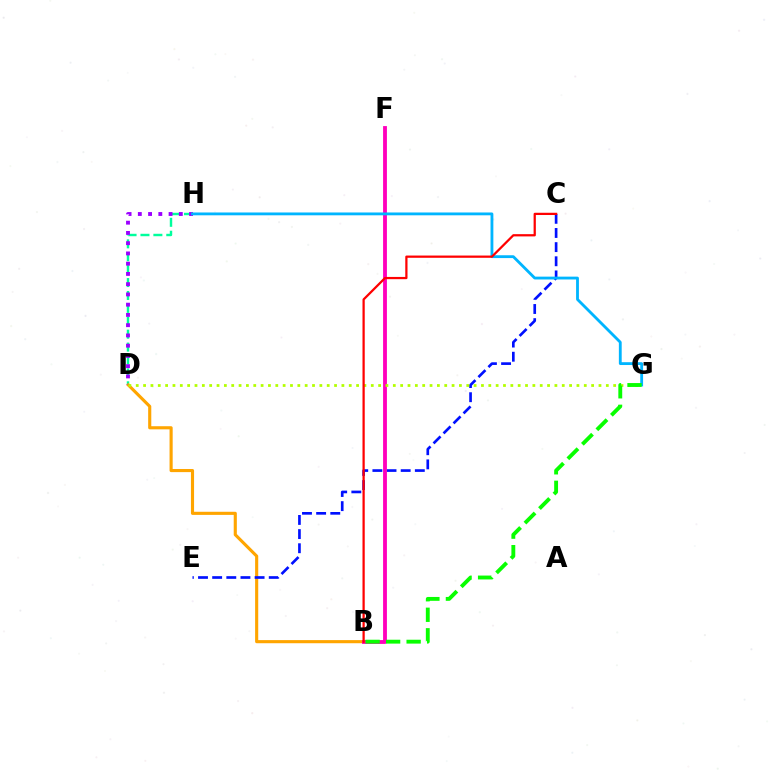{('D', 'H'): [{'color': '#00ff9d', 'line_style': 'dashed', 'thickness': 1.75}, {'color': '#9b00ff', 'line_style': 'dotted', 'thickness': 2.78}], ('B', 'D'): [{'color': '#ffa500', 'line_style': 'solid', 'thickness': 2.25}], ('C', 'E'): [{'color': '#0010ff', 'line_style': 'dashed', 'thickness': 1.92}], ('B', 'F'): [{'color': '#ff00bd', 'line_style': 'solid', 'thickness': 2.76}], ('G', 'H'): [{'color': '#00b5ff', 'line_style': 'solid', 'thickness': 2.04}], ('D', 'G'): [{'color': '#b3ff00', 'line_style': 'dotted', 'thickness': 2.0}], ('B', 'G'): [{'color': '#08ff00', 'line_style': 'dashed', 'thickness': 2.79}], ('B', 'C'): [{'color': '#ff0000', 'line_style': 'solid', 'thickness': 1.62}]}